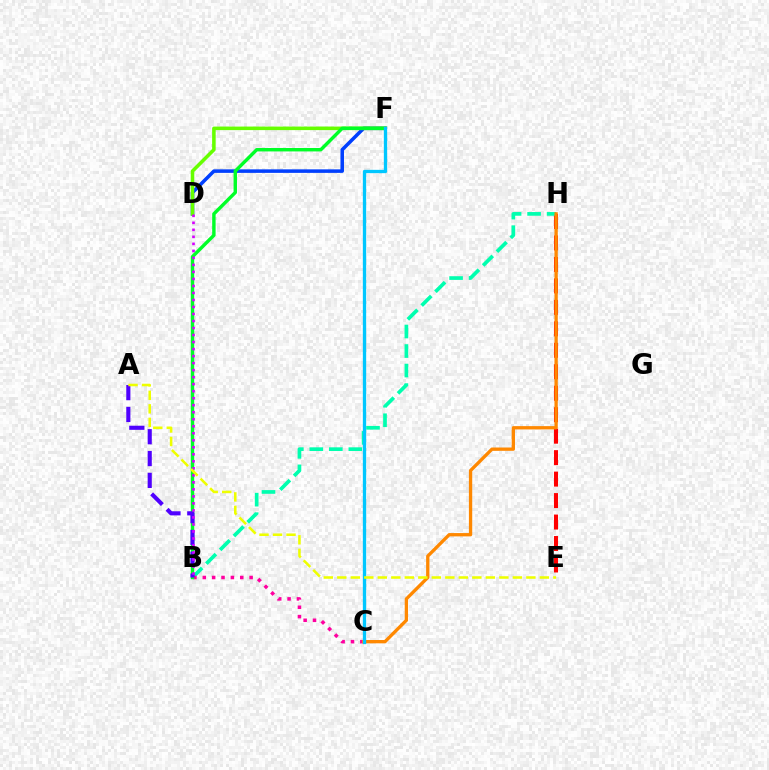{('E', 'H'): [{'color': '#ff0000', 'line_style': 'dashed', 'thickness': 2.92}], ('B', 'H'): [{'color': '#00ffaf', 'line_style': 'dashed', 'thickness': 2.65}], ('B', 'C'): [{'color': '#ff00a0', 'line_style': 'dotted', 'thickness': 2.54}], ('D', 'F'): [{'color': '#003fff', 'line_style': 'solid', 'thickness': 2.54}, {'color': '#66ff00', 'line_style': 'solid', 'thickness': 2.55}], ('B', 'F'): [{'color': '#00ff27', 'line_style': 'solid', 'thickness': 2.46}], ('A', 'B'): [{'color': '#4f00ff', 'line_style': 'dashed', 'thickness': 2.97}], ('C', 'H'): [{'color': '#ff8800', 'line_style': 'solid', 'thickness': 2.39}], ('B', 'D'): [{'color': '#d600ff', 'line_style': 'dotted', 'thickness': 1.91}], ('C', 'F'): [{'color': '#00c7ff', 'line_style': 'solid', 'thickness': 2.38}], ('A', 'E'): [{'color': '#eeff00', 'line_style': 'dashed', 'thickness': 1.83}]}